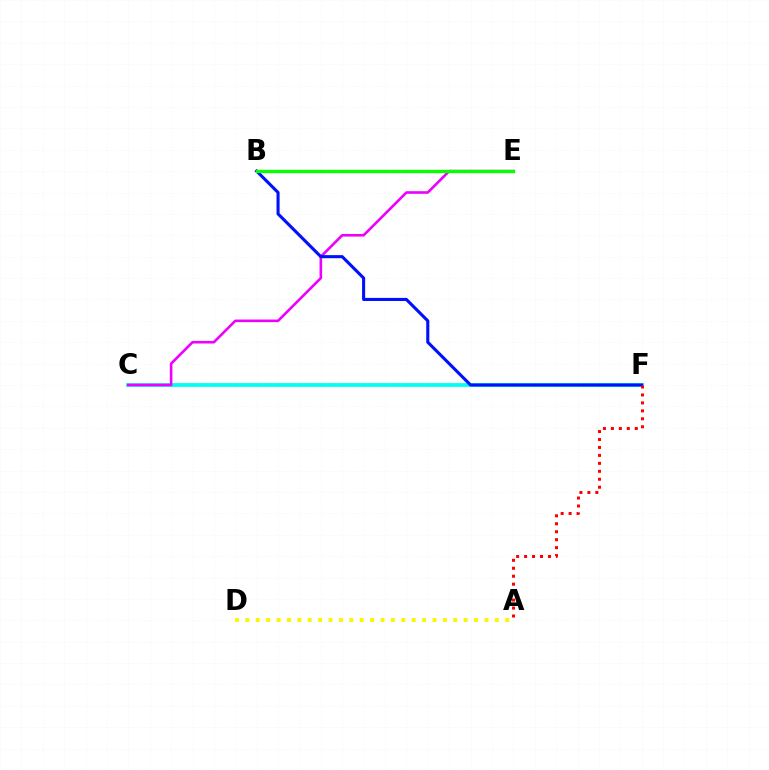{('A', 'D'): [{'color': '#fcf500', 'line_style': 'dotted', 'thickness': 2.82}], ('C', 'F'): [{'color': '#00fff6', 'line_style': 'solid', 'thickness': 2.72}], ('C', 'E'): [{'color': '#ee00ff', 'line_style': 'solid', 'thickness': 1.87}], ('B', 'F'): [{'color': '#0010ff', 'line_style': 'solid', 'thickness': 2.22}], ('B', 'E'): [{'color': '#08ff00', 'line_style': 'solid', 'thickness': 2.4}], ('A', 'F'): [{'color': '#ff0000', 'line_style': 'dotted', 'thickness': 2.16}]}